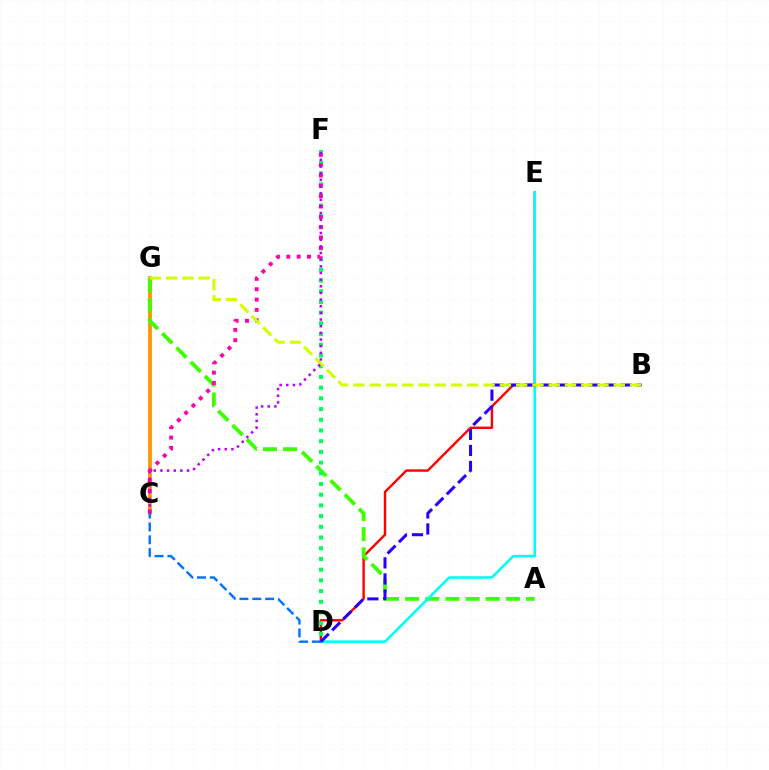{('D', 'E'): [{'color': '#ff0000', 'line_style': 'solid', 'thickness': 1.73}, {'color': '#00fff6', 'line_style': 'solid', 'thickness': 1.86}], ('C', 'G'): [{'color': '#ff9400', 'line_style': 'solid', 'thickness': 2.7}], ('A', 'G'): [{'color': '#3dff00', 'line_style': 'dashed', 'thickness': 2.74}], ('D', 'F'): [{'color': '#00ff5c', 'line_style': 'dotted', 'thickness': 2.91}], ('C', 'D'): [{'color': '#0074ff', 'line_style': 'dashed', 'thickness': 1.74}], ('C', 'F'): [{'color': '#ff00ac', 'line_style': 'dotted', 'thickness': 2.81}, {'color': '#b900ff', 'line_style': 'dotted', 'thickness': 1.81}], ('B', 'D'): [{'color': '#2500ff', 'line_style': 'dashed', 'thickness': 2.18}], ('B', 'G'): [{'color': '#d1ff00', 'line_style': 'dashed', 'thickness': 2.21}]}